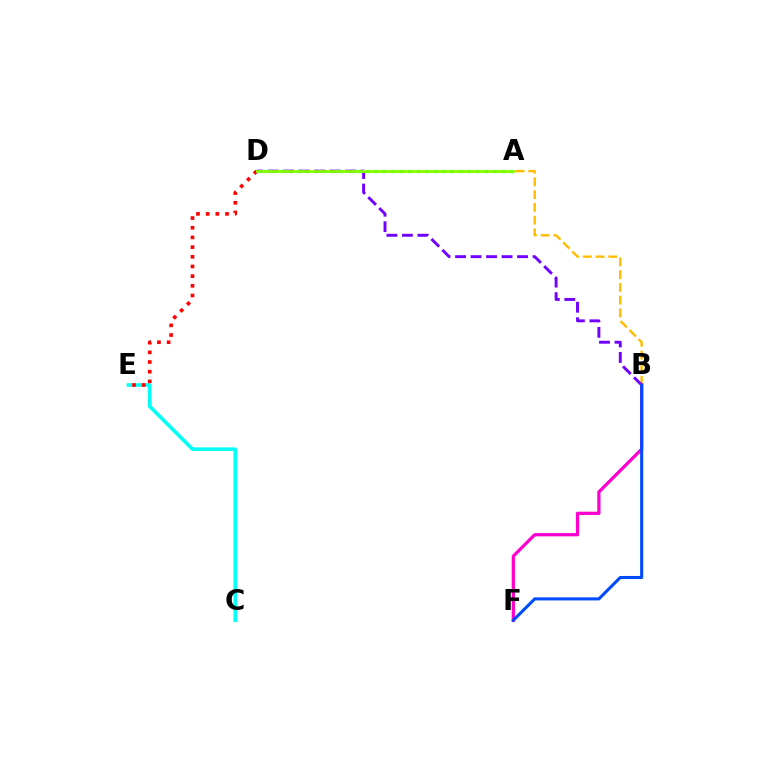{('A', 'B'): [{'color': '#ffbd00', 'line_style': 'dashed', 'thickness': 1.73}], ('C', 'E'): [{'color': '#00fff6', 'line_style': 'solid', 'thickness': 2.56}], ('D', 'E'): [{'color': '#ff0000', 'line_style': 'dotted', 'thickness': 2.63}], ('A', 'D'): [{'color': '#00ff39', 'line_style': 'dotted', 'thickness': 2.31}, {'color': '#84ff00', 'line_style': 'solid', 'thickness': 2.03}], ('B', 'D'): [{'color': '#7200ff', 'line_style': 'dashed', 'thickness': 2.11}], ('B', 'F'): [{'color': '#ff00cf', 'line_style': 'solid', 'thickness': 2.34}, {'color': '#004bff', 'line_style': 'solid', 'thickness': 2.21}]}